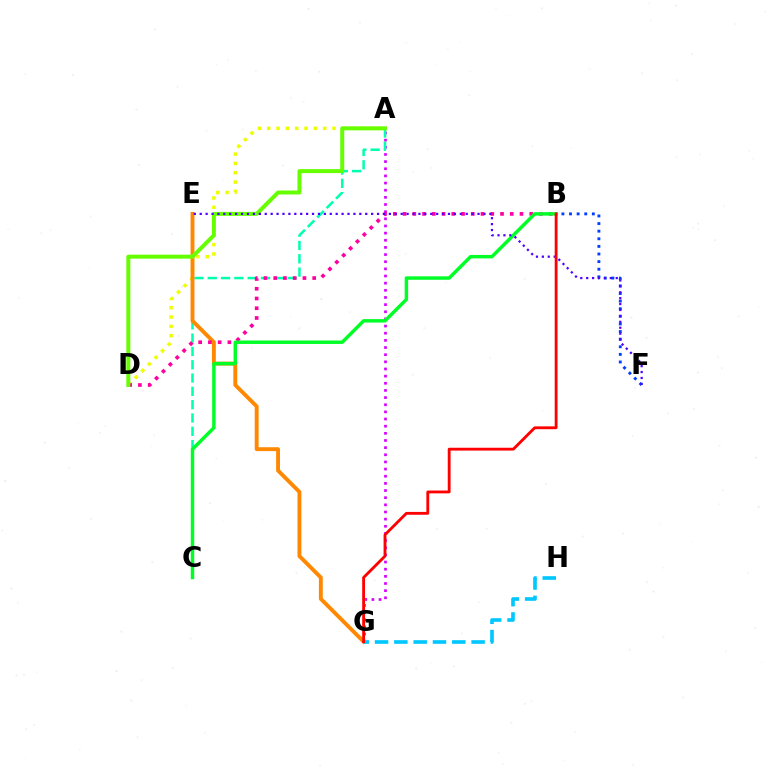{('A', 'G'): [{'color': '#d600ff', 'line_style': 'dotted', 'thickness': 1.94}], ('A', 'D'): [{'color': '#eeff00', 'line_style': 'dotted', 'thickness': 2.53}, {'color': '#66ff00', 'line_style': 'solid', 'thickness': 2.86}], ('A', 'C'): [{'color': '#00ffaf', 'line_style': 'dashed', 'thickness': 1.81}], ('E', 'G'): [{'color': '#ff8800', 'line_style': 'solid', 'thickness': 2.79}], ('B', 'F'): [{'color': '#003fff', 'line_style': 'dotted', 'thickness': 2.07}], ('B', 'D'): [{'color': '#ff00a0', 'line_style': 'dotted', 'thickness': 2.65}], ('B', 'C'): [{'color': '#00ff27', 'line_style': 'solid', 'thickness': 2.48}], ('G', 'H'): [{'color': '#00c7ff', 'line_style': 'dashed', 'thickness': 2.62}], ('E', 'F'): [{'color': '#4f00ff', 'line_style': 'dotted', 'thickness': 1.61}], ('B', 'G'): [{'color': '#ff0000', 'line_style': 'solid', 'thickness': 2.04}]}